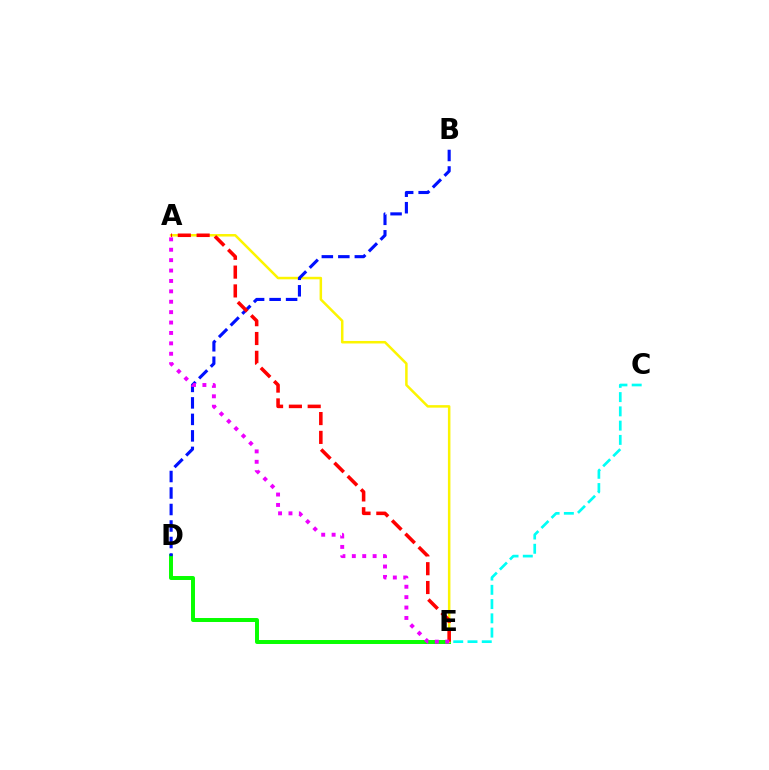{('D', 'E'): [{'color': '#08ff00', 'line_style': 'solid', 'thickness': 2.86}], ('A', 'E'): [{'color': '#fcf500', 'line_style': 'solid', 'thickness': 1.81}, {'color': '#ff0000', 'line_style': 'dashed', 'thickness': 2.56}, {'color': '#ee00ff', 'line_style': 'dotted', 'thickness': 2.83}], ('B', 'D'): [{'color': '#0010ff', 'line_style': 'dashed', 'thickness': 2.24}], ('C', 'E'): [{'color': '#00fff6', 'line_style': 'dashed', 'thickness': 1.94}]}